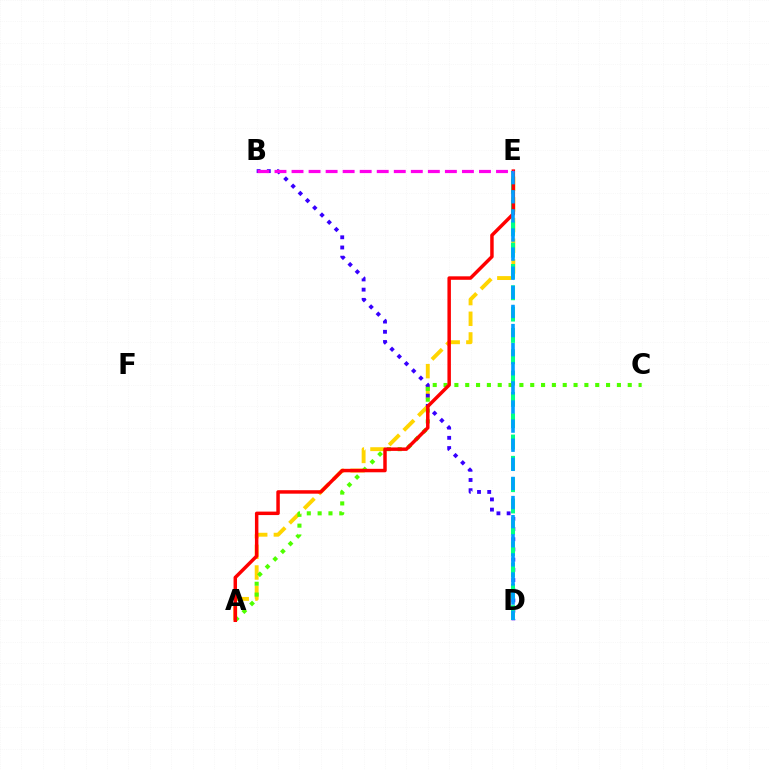{('A', 'E'): [{'color': '#ffd500', 'line_style': 'dashed', 'thickness': 2.81}, {'color': '#ff0000', 'line_style': 'solid', 'thickness': 2.5}], ('B', 'D'): [{'color': '#3700ff', 'line_style': 'dotted', 'thickness': 2.77}], ('D', 'E'): [{'color': '#00ff86', 'line_style': 'dashed', 'thickness': 2.9}, {'color': '#009eff', 'line_style': 'dashed', 'thickness': 2.6}], ('A', 'C'): [{'color': '#4fff00', 'line_style': 'dotted', 'thickness': 2.94}], ('B', 'E'): [{'color': '#ff00ed', 'line_style': 'dashed', 'thickness': 2.31}]}